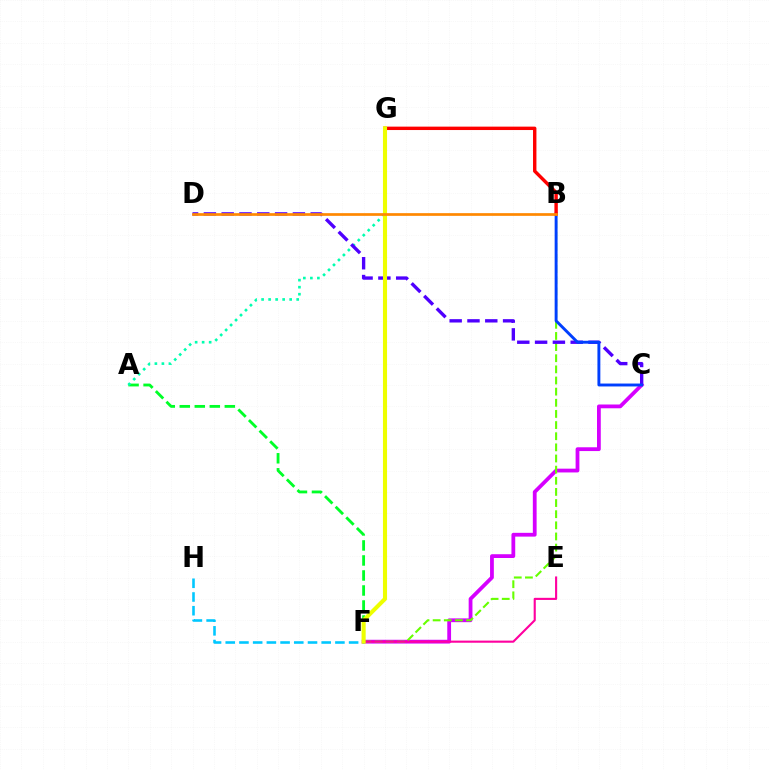{('A', 'F'): [{'color': '#00ff27', 'line_style': 'dashed', 'thickness': 2.04}], ('A', 'G'): [{'color': '#00ffaf', 'line_style': 'dotted', 'thickness': 1.91}], ('C', 'F'): [{'color': '#d600ff', 'line_style': 'solid', 'thickness': 2.72}], ('B', 'F'): [{'color': '#66ff00', 'line_style': 'dashed', 'thickness': 1.51}], ('C', 'D'): [{'color': '#4f00ff', 'line_style': 'dashed', 'thickness': 2.42}], ('B', 'C'): [{'color': '#003fff', 'line_style': 'solid', 'thickness': 2.09}], ('B', 'G'): [{'color': '#ff0000', 'line_style': 'solid', 'thickness': 2.45}], ('E', 'F'): [{'color': '#ff00a0', 'line_style': 'solid', 'thickness': 1.52}], ('F', 'H'): [{'color': '#00c7ff', 'line_style': 'dashed', 'thickness': 1.86}], ('F', 'G'): [{'color': '#eeff00', 'line_style': 'solid', 'thickness': 2.94}], ('B', 'D'): [{'color': '#ff8800', 'line_style': 'solid', 'thickness': 1.95}]}